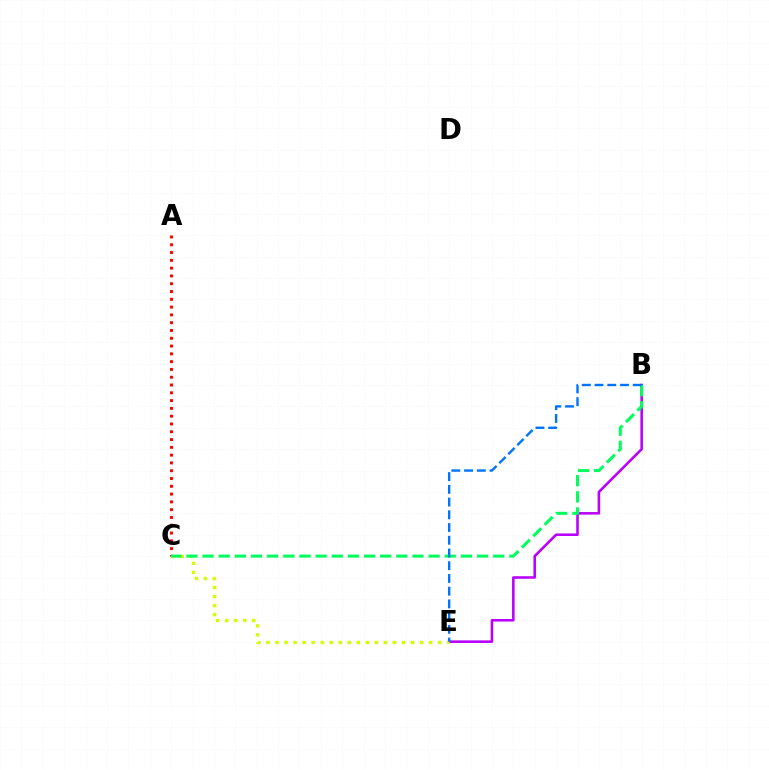{('A', 'C'): [{'color': '#ff0000', 'line_style': 'dotted', 'thickness': 2.12}], ('B', 'E'): [{'color': '#b900ff', 'line_style': 'solid', 'thickness': 1.85}, {'color': '#0074ff', 'line_style': 'dashed', 'thickness': 1.73}], ('C', 'E'): [{'color': '#d1ff00', 'line_style': 'dotted', 'thickness': 2.46}], ('B', 'C'): [{'color': '#00ff5c', 'line_style': 'dashed', 'thickness': 2.19}]}